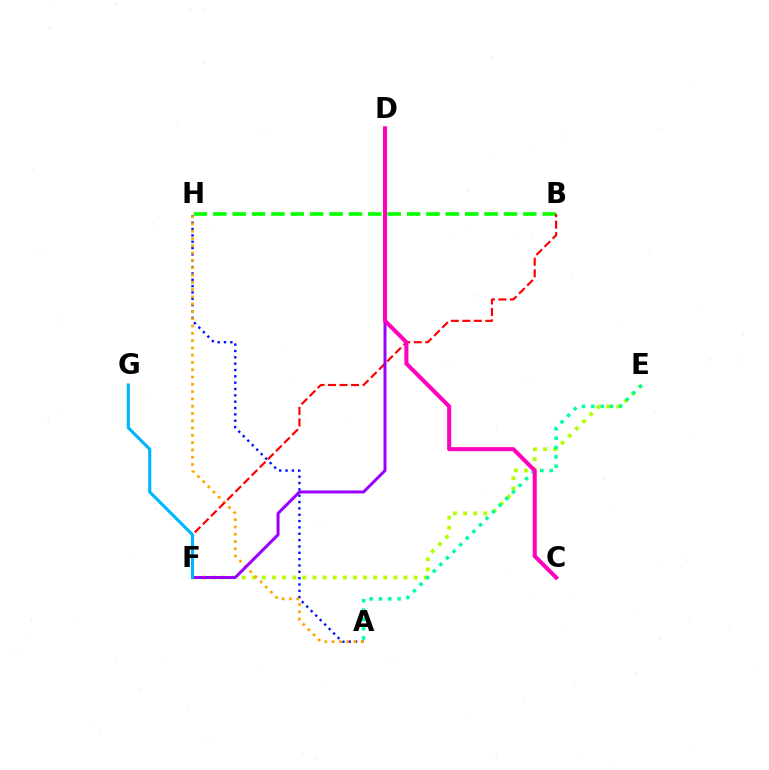{('B', 'H'): [{'color': '#08ff00', 'line_style': 'dashed', 'thickness': 2.63}], ('A', 'H'): [{'color': '#0010ff', 'line_style': 'dotted', 'thickness': 1.72}, {'color': '#ffa500', 'line_style': 'dotted', 'thickness': 1.98}], ('E', 'F'): [{'color': '#b3ff00', 'line_style': 'dotted', 'thickness': 2.75}], ('A', 'E'): [{'color': '#00ff9d', 'line_style': 'dotted', 'thickness': 2.53}], ('B', 'F'): [{'color': '#ff0000', 'line_style': 'dashed', 'thickness': 1.56}], ('D', 'F'): [{'color': '#9b00ff', 'line_style': 'solid', 'thickness': 2.16}], ('C', 'D'): [{'color': '#ff00bd', 'line_style': 'solid', 'thickness': 2.92}], ('F', 'G'): [{'color': '#00b5ff', 'line_style': 'solid', 'thickness': 2.25}]}